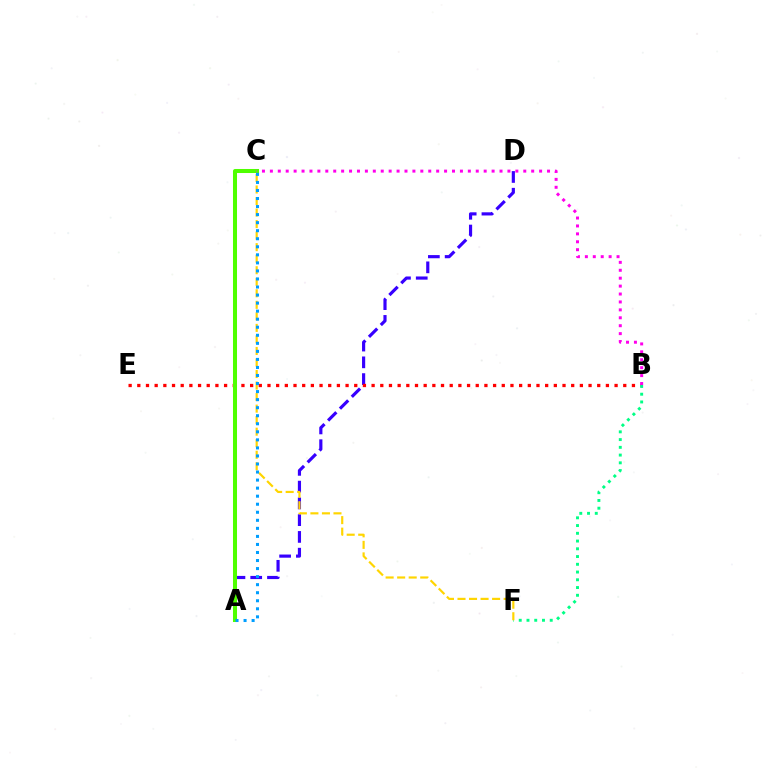{('A', 'D'): [{'color': '#3700ff', 'line_style': 'dashed', 'thickness': 2.28}], ('B', 'E'): [{'color': '#ff0000', 'line_style': 'dotted', 'thickness': 2.36}], ('A', 'C'): [{'color': '#4fff00', 'line_style': 'solid', 'thickness': 2.9}, {'color': '#009eff', 'line_style': 'dotted', 'thickness': 2.19}], ('B', 'F'): [{'color': '#00ff86', 'line_style': 'dotted', 'thickness': 2.11}], ('C', 'F'): [{'color': '#ffd500', 'line_style': 'dashed', 'thickness': 1.57}], ('B', 'C'): [{'color': '#ff00ed', 'line_style': 'dotted', 'thickness': 2.15}]}